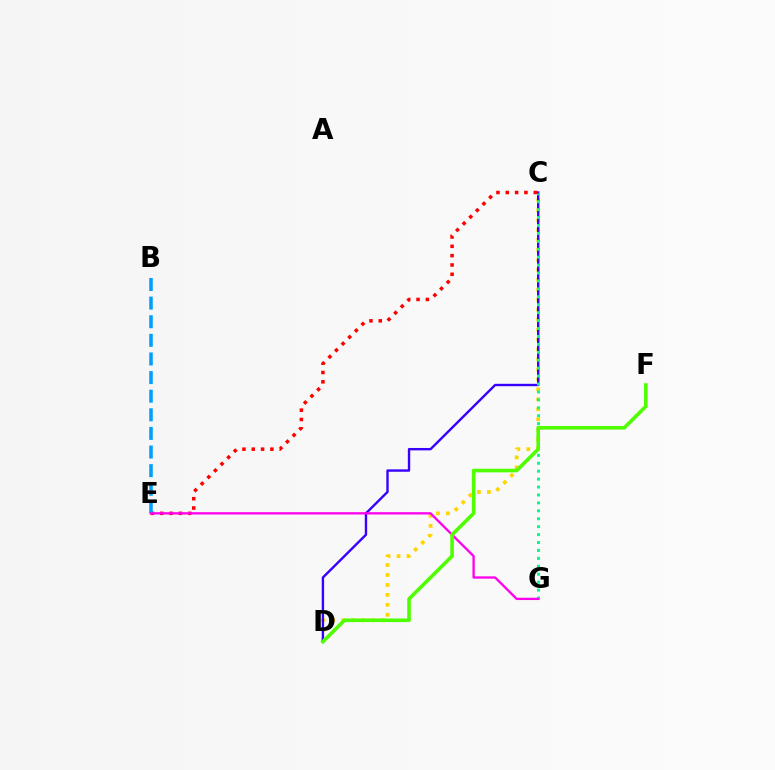{('C', 'E'): [{'color': '#ff0000', 'line_style': 'dotted', 'thickness': 2.53}], ('C', 'D'): [{'color': '#ffd500', 'line_style': 'dotted', 'thickness': 2.7}, {'color': '#3700ff', 'line_style': 'solid', 'thickness': 1.71}], ('C', 'G'): [{'color': '#00ff86', 'line_style': 'dotted', 'thickness': 2.15}], ('B', 'E'): [{'color': '#009eff', 'line_style': 'dashed', 'thickness': 2.53}], ('E', 'G'): [{'color': '#ff00ed', 'line_style': 'solid', 'thickness': 1.66}], ('D', 'F'): [{'color': '#4fff00', 'line_style': 'solid', 'thickness': 2.59}]}